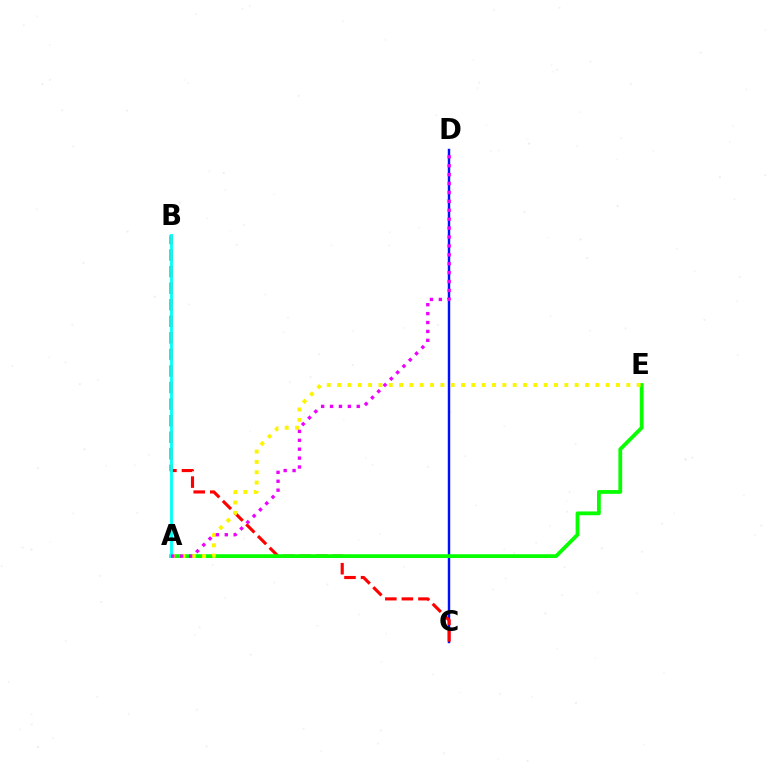{('C', 'D'): [{'color': '#0010ff', 'line_style': 'solid', 'thickness': 1.75}], ('B', 'C'): [{'color': '#ff0000', 'line_style': 'dashed', 'thickness': 2.25}], ('A', 'E'): [{'color': '#08ff00', 'line_style': 'solid', 'thickness': 2.73}, {'color': '#fcf500', 'line_style': 'dotted', 'thickness': 2.81}], ('A', 'B'): [{'color': '#00fff6', 'line_style': 'solid', 'thickness': 2.03}], ('A', 'D'): [{'color': '#ee00ff', 'line_style': 'dotted', 'thickness': 2.42}]}